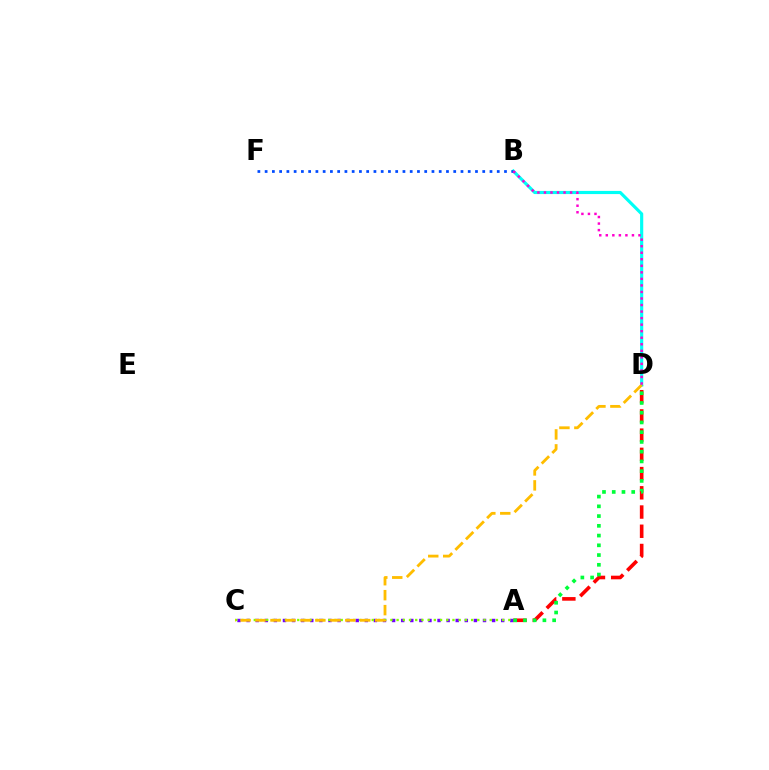{('A', 'C'): [{'color': '#7200ff', 'line_style': 'dotted', 'thickness': 2.47}, {'color': '#84ff00', 'line_style': 'dotted', 'thickness': 1.69}], ('A', 'D'): [{'color': '#ff0000', 'line_style': 'dashed', 'thickness': 2.61}, {'color': '#00ff39', 'line_style': 'dotted', 'thickness': 2.65}], ('B', 'D'): [{'color': '#00fff6', 'line_style': 'solid', 'thickness': 2.27}, {'color': '#ff00cf', 'line_style': 'dotted', 'thickness': 1.78}], ('B', 'F'): [{'color': '#004bff', 'line_style': 'dotted', 'thickness': 1.97}], ('C', 'D'): [{'color': '#ffbd00', 'line_style': 'dashed', 'thickness': 2.03}]}